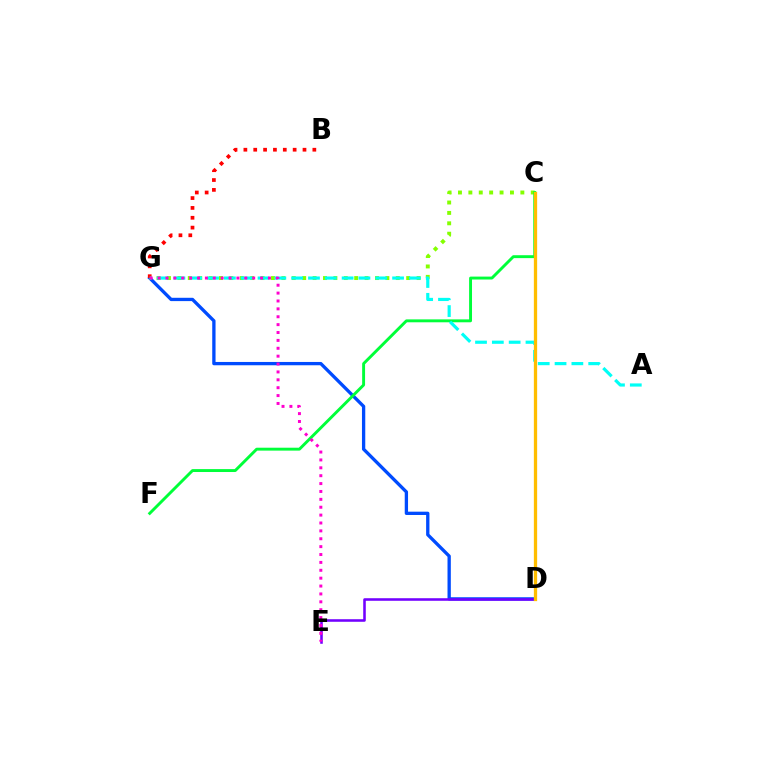{('D', 'G'): [{'color': '#004bff', 'line_style': 'solid', 'thickness': 2.38}], ('C', 'G'): [{'color': '#84ff00', 'line_style': 'dotted', 'thickness': 2.83}], ('C', 'F'): [{'color': '#00ff39', 'line_style': 'solid', 'thickness': 2.09}], ('B', 'G'): [{'color': '#ff0000', 'line_style': 'dotted', 'thickness': 2.68}], ('A', 'G'): [{'color': '#00fff6', 'line_style': 'dashed', 'thickness': 2.29}], ('D', 'E'): [{'color': '#7200ff', 'line_style': 'solid', 'thickness': 1.84}], ('E', 'G'): [{'color': '#ff00cf', 'line_style': 'dotted', 'thickness': 2.14}], ('C', 'D'): [{'color': '#ffbd00', 'line_style': 'solid', 'thickness': 2.36}]}